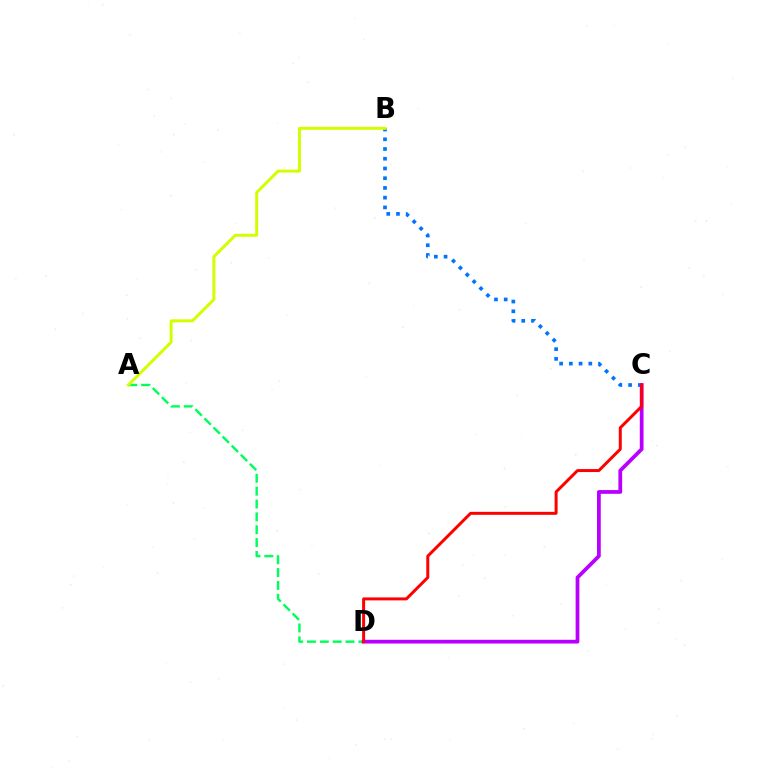{('B', 'C'): [{'color': '#0074ff', 'line_style': 'dotted', 'thickness': 2.64}], ('A', 'D'): [{'color': '#00ff5c', 'line_style': 'dashed', 'thickness': 1.75}], ('C', 'D'): [{'color': '#b900ff', 'line_style': 'solid', 'thickness': 2.7}, {'color': '#ff0000', 'line_style': 'solid', 'thickness': 2.14}], ('A', 'B'): [{'color': '#d1ff00', 'line_style': 'solid', 'thickness': 2.15}]}